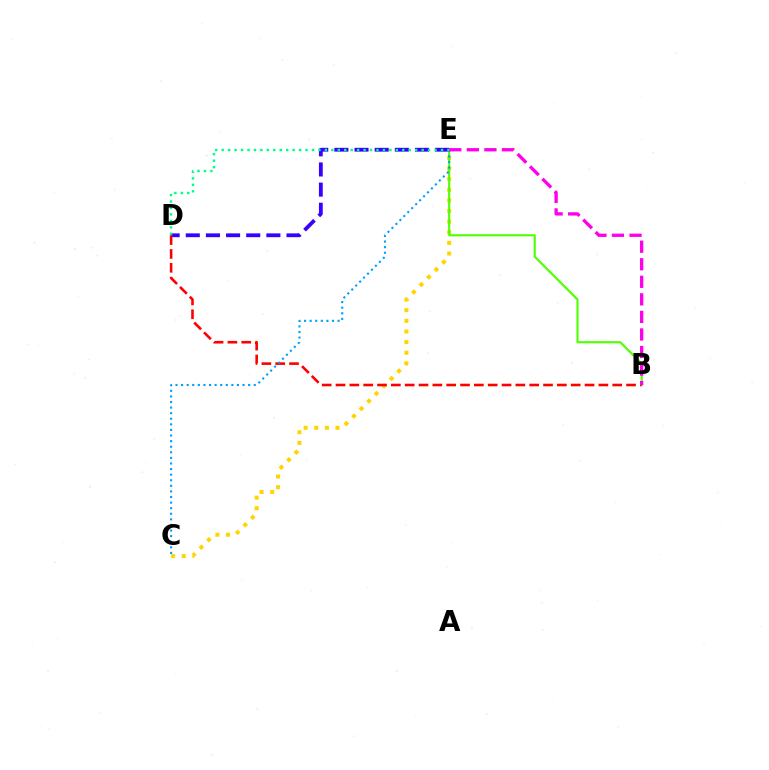{('C', 'E'): [{'color': '#ffd500', 'line_style': 'dotted', 'thickness': 2.89}, {'color': '#009eff', 'line_style': 'dotted', 'thickness': 1.52}], ('B', 'E'): [{'color': '#4fff00', 'line_style': 'solid', 'thickness': 1.52}, {'color': '#ff00ed', 'line_style': 'dashed', 'thickness': 2.38}], ('D', 'E'): [{'color': '#3700ff', 'line_style': 'dashed', 'thickness': 2.74}, {'color': '#00ff86', 'line_style': 'dotted', 'thickness': 1.75}], ('B', 'D'): [{'color': '#ff0000', 'line_style': 'dashed', 'thickness': 1.88}]}